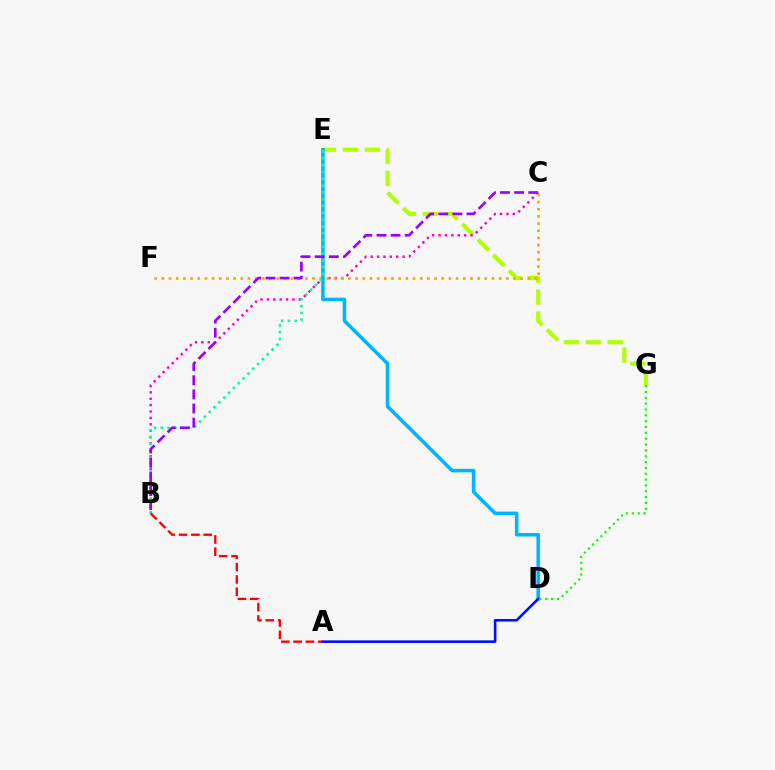{('E', 'G'): [{'color': '#b3ff00', 'line_style': 'dashed', 'thickness': 2.98}], ('B', 'C'): [{'color': '#ff00bd', 'line_style': 'dotted', 'thickness': 1.74}, {'color': '#9b00ff', 'line_style': 'dashed', 'thickness': 1.92}], ('C', 'F'): [{'color': '#ffa500', 'line_style': 'dotted', 'thickness': 1.95}], ('D', 'E'): [{'color': '#00b5ff', 'line_style': 'solid', 'thickness': 2.54}], ('B', 'E'): [{'color': '#00ff9d', 'line_style': 'dotted', 'thickness': 1.85}], ('A', 'B'): [{'color': '#ff0000', 'line_style': 'dashed', 'thickness': 1.67}], ('A', 'D'): [{'color': '#0010ff', 'line_style': 'solid', 'thickness': 1.87}], ('D', 'G'): [{'color': '#08ff00', 'line_style': 'dotted', 'thickness': 1.59}]}